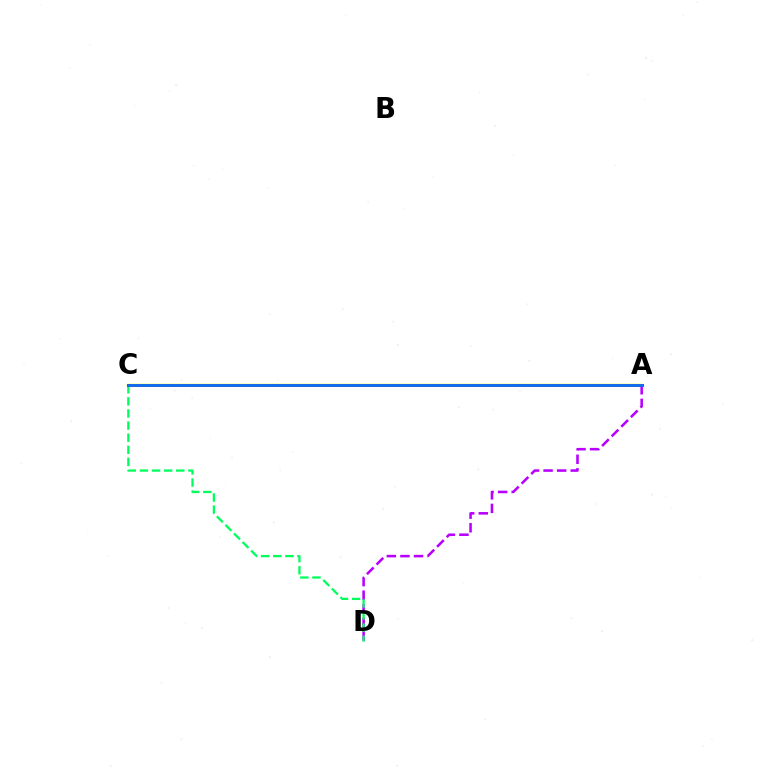{('A', 'C'): [{'color': '#d1ff00', 'line_style': 'solid', 'thickness': 1.76}, {'color': '#ff0000', 'line_style': 'solid', 'thickness': 2.09}, {'color': '#0074ff', 'line_style': 'solid', 'thickness': 1.96}], ('A', 'D'): [{'color': '#b900ff', 'line_style': 'dashed', 'thickness': 1.84}], ('C', 'D'): [{'color': '#00ff5c', 'line_style': 'dashed', 'thickness': 1.65}]}